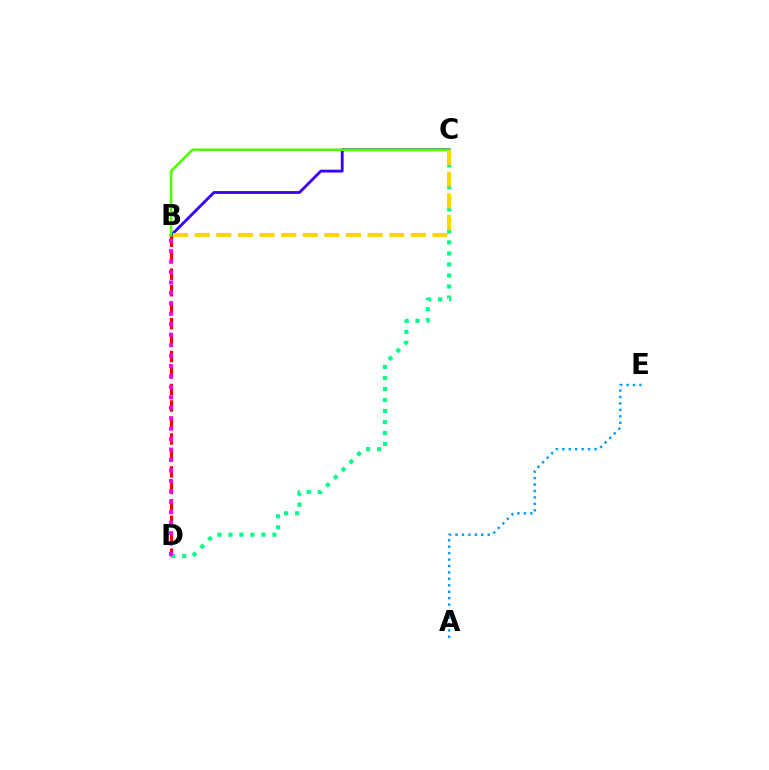{('B', 'D'): [{'color': '#ff0000', 'line_style': 'dashed', 'thickness': 2.24}, {'color': '#ff00ed', 'line_style': 'dotted', 'thickness': 2.84}], ('A', 'E'): [{'color': '#009eff', 'line_style': 'dotted', 'thickness': 1.75}], ('C', 'D'): [{'color': '#00ff86', 'line_style': 'dotted', 'thickness': 2.99}], ('B', 'C'): [{'color': '#3700ff', 'line_style': 'solid', 'thickness': 2.04}, {'color': '#4fff00', 'line_style': 'solid', 'thickness': 1.85}, {'color': '#ffd500', 'line_style': 'dashed', 'thickness': 2.94}]}